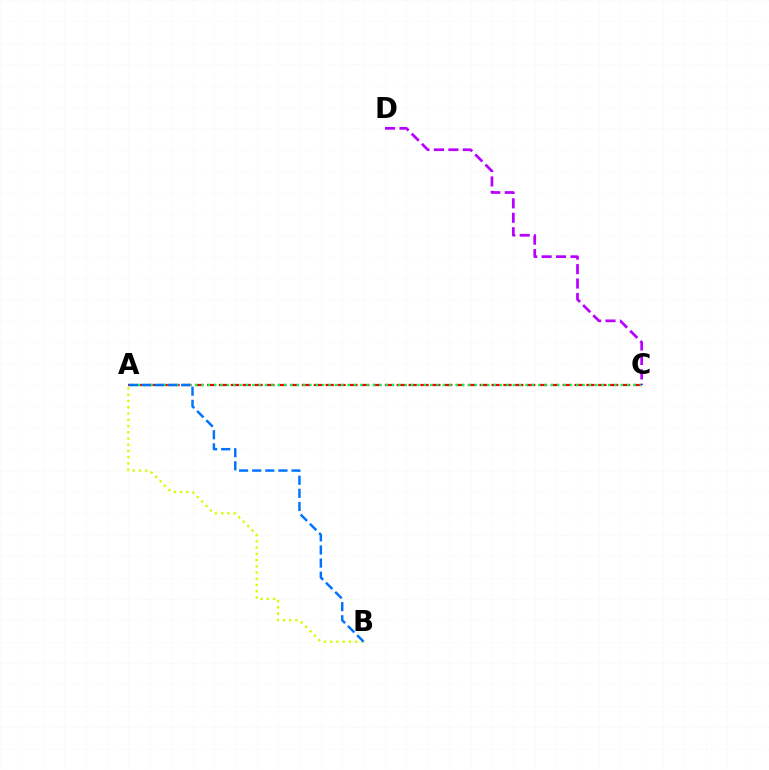{('A', 'C'): [{'color': '#ff0000', 'line_style': 'dashed', 'thickness': 1.61}, {'color': '#00ff5c', 'line_style': 'dotted', 'thickness': 1.73}], ('C', 'D'): [{'color': '#b900ff', 'line_style': 'dashed', 'thickness': 1.96}], ('A', 'B'): [{'color': '#d1ff00', 'line_style': 'dotted', 'thickness': 1.7}, {'color': '#0074ff', 'line_style': 'dashed', 'thickness': 1.78}]}